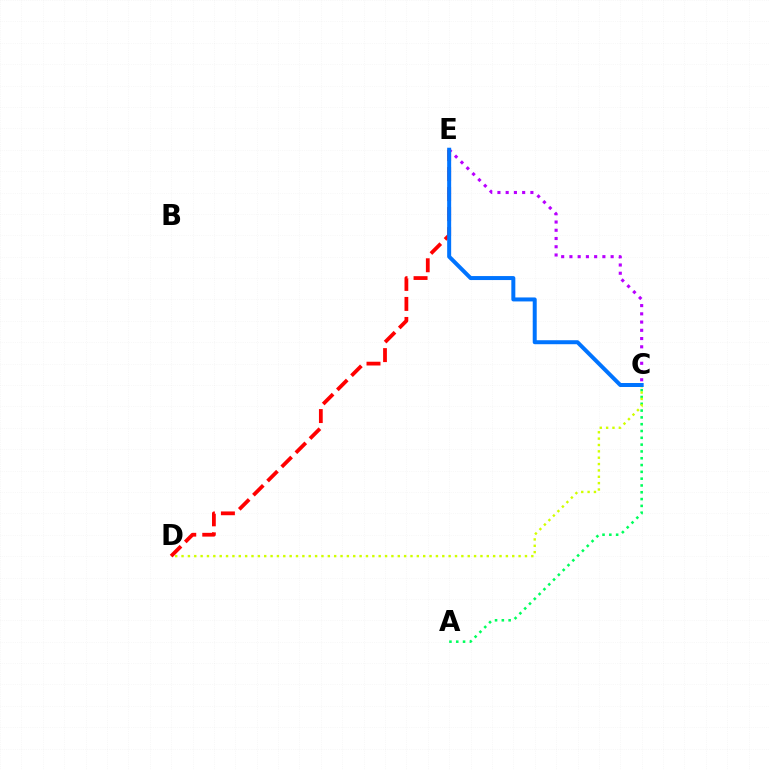{('A', 'C'): [{'color': '#00ff5c', 'line_style': 'dotted', 'thickness': 1.85}], ('D', 'E'): [{'color': '#ff0000', 'line_style': 'dashed', 'thickness': 2.72}], ('C', 'E'): [{'color': '#b900ff', 'line_style': 'dotted', 'thickness': 2.24}, {'color': '#0074ff', 'line_style': 'solid', 'thickness': 2.87}], ('C', 'D'): [{'color': '#d1ff00', 'line_style': 'dotted', 'thickness': 1.73}]}